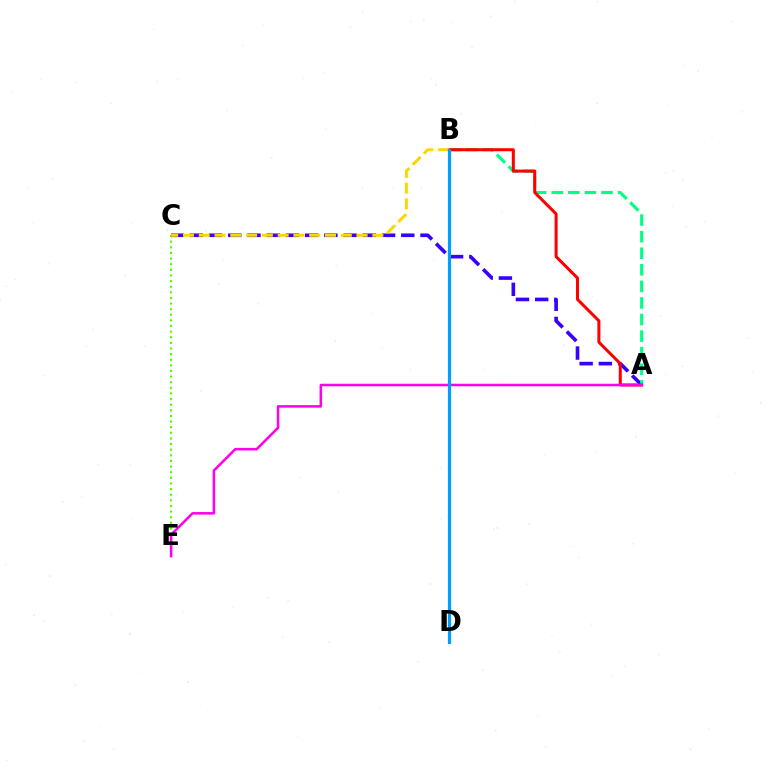{('C', 'E'): [{'color': '#4fff00', 'line_style': 'dotted', 'thickness': 1.53}], ('A', 'C'): [{'color': '#3700ff', 'line_style': 'dashed', 'thickness': 2.61}], ('A', 'B'): [{'color': '#00ff86', 'line_style': 'dashed', 'thickness': 2.25}, {'color': '#ff0000', 'line_style': 'solid', 'thickness': 2.18}], ('A', 'E'): [{'color': '#ff00ed', 'line_style': 'solid', 'thickness': 1.83}], ('B', 'C'): [{'color': '#ffd500', 'line_style': 'dashed', 'thickness': 2.14}], ('B', 'D'): [{'color': '#009eff', 'line_style': 'solid', 'thickness': 2.31}]}